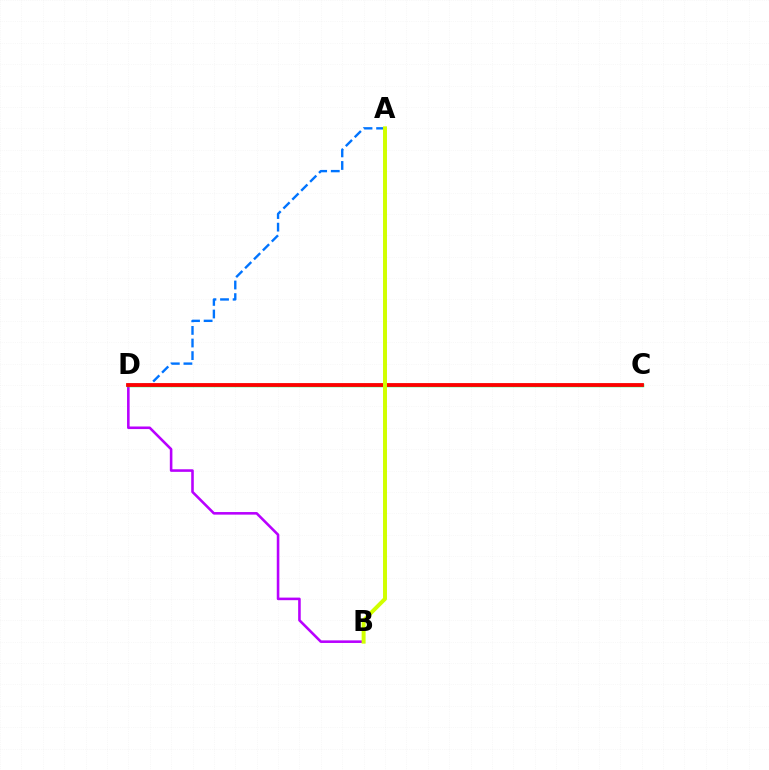{('B', 'D'): [{'color': '#b900ff', 'line_style': 'solid', 'thickness': 1.86}], ('C', 'D'): [{'color': '#00ff5c', 'line_style': 'solid', 'thickness': 2.49}, {'color': '#ff0000', 'line_style': 'solid', 'thickness': 2.73}], ('A', 'D'): [{'color': '#0074ff', 'line_style': 'dashed', 'thickness': 1.71}], ('A', 'B'): [{'color': '#d1ff00', 'line_style': 'solid', 'thickness': 2.85}]}